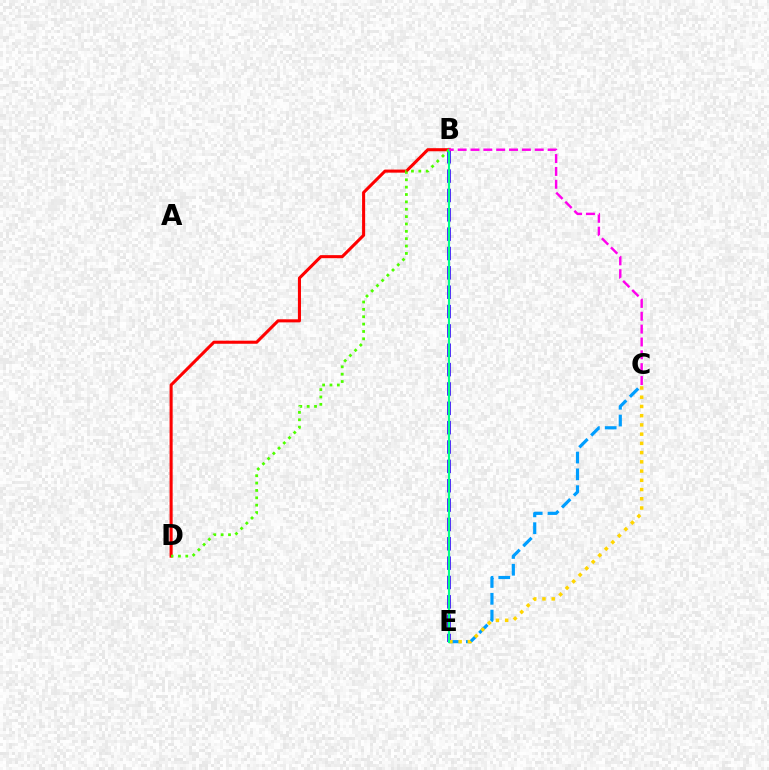{('B', 'E'): [{'color': '#3700ff', 'line_style': 'dashed', 'thickness': 2.63}, {'color': '#00ff86', 'line_style': 'solid', 'thickness': 1.52}], ('B', 'D'): [{'color': '#ff0000', 'line_style': 'solid', 'thickness': 2.21}, {'color': '#4fff00', 'line_style': 'dotted', 'thickness': 2.0}], ('C', 'E'): [{'color': '#009eff', 'line_style': 'dashed', 'thickness': 2.28}, {'color': '#ffd500', 'line_style': 'dotted', 'thickness': 2.51}], ('B', 'C'): [{'color': '#ff00ed', 'line_style': 'dashed', 'thickness': 1.75}]}